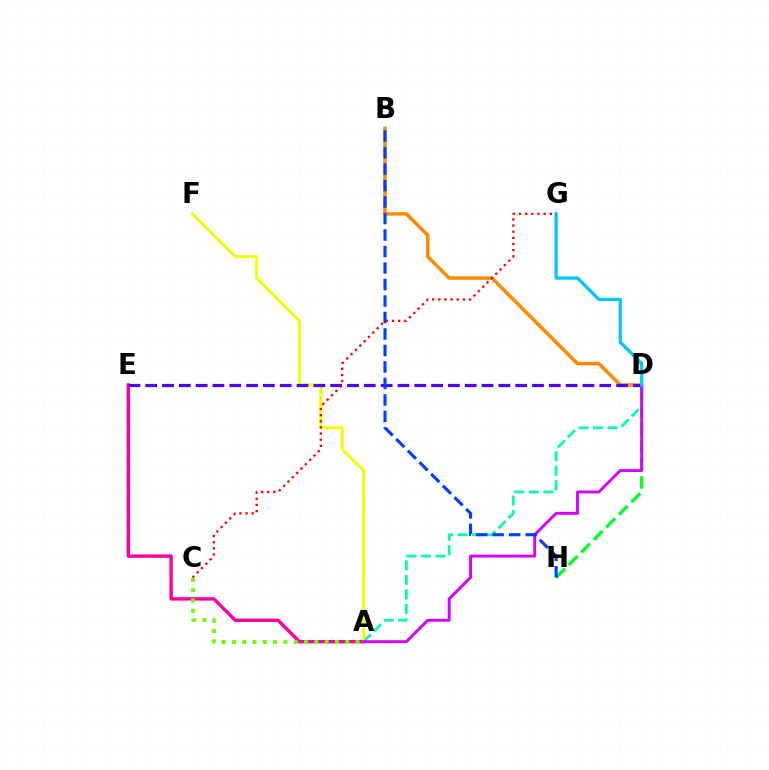{('A', 'E'): [{'color': '#ff00a0', 'line_style': 'solid', 'thickness': 2.45}], ('A', 'C'): [{'color': '#66ff00', 'line_style': 'dotted', 'thickness': 2.8}], ('A', 'D'): [{'color': '#00ffaf', 'line_style': 'dashed', 'thickness': 1.97}, {'color': '#d600ff', 'line_style': 'solid', 'thickness': 2.1}], ('A', 'F'): [{'color': '#eeff00', 'line_style': 'solid', 'thickness': 2.15}], ('D', 'H'): [{'color': '#00ff27', 'line_style': 'dashed', 'thickness': 2.41}], ('B', 'D'): [{'color': '#ff8800', 'line_style': 'solid', 'thickness': 2.49}], ('D', 'E'): [{'color': '#4f00ff', 'line_style': 'dashed', 'thickness': 2.28}], ('B', 'H'): [{'color': '#003fff', 'line_style': 'dashed', 'thickness': 2.24}], ('D', 'G'): [{'color': '#00c7ff', 'line_style': 'solid', 'thickness': 2.34}], ('C', 'G'): [{'color': '#ff0000', 'line_style': 'dotted', 'thickness': 1.67}]}